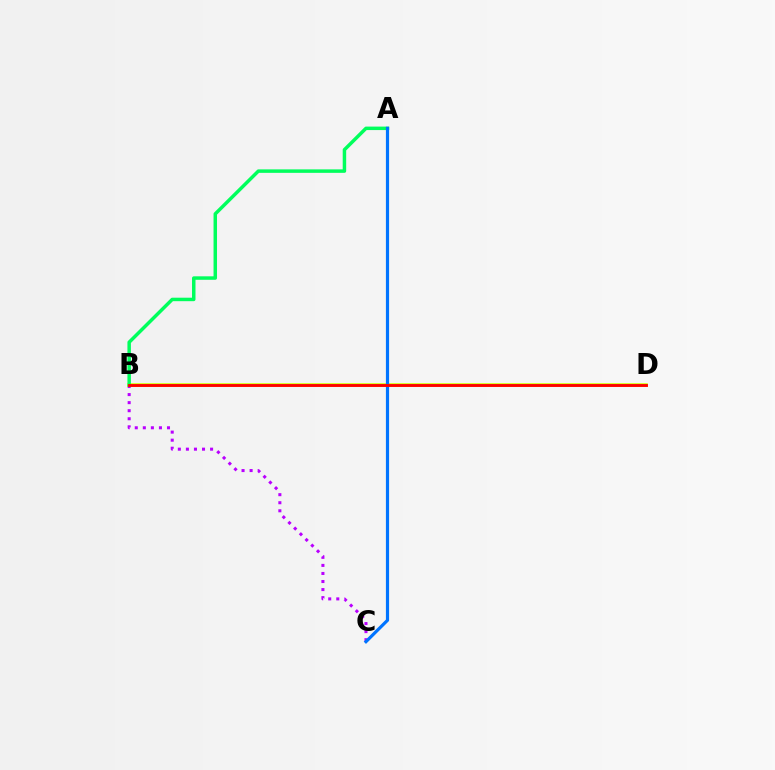{('B', 'C'): [{'color': '#b900ff', 'line_style': 'dotted', 'thickness': 2.19}], ('B', 'D'): [{'color': '#d1ff00', 'line_style': 'solid', 'thickness': 2.57}, {'color': '#ff0000', 'line_style': 'solid', 'thickness': 2.07}], ('A', 'B'): [{'color': '#00ff5c', 'line_style': 'solid', 'thickness': 2.5}], ('A', 'C'): [{'color': '#0074ff', 'line_style': 'solid', 'thickness': 2.29}]}